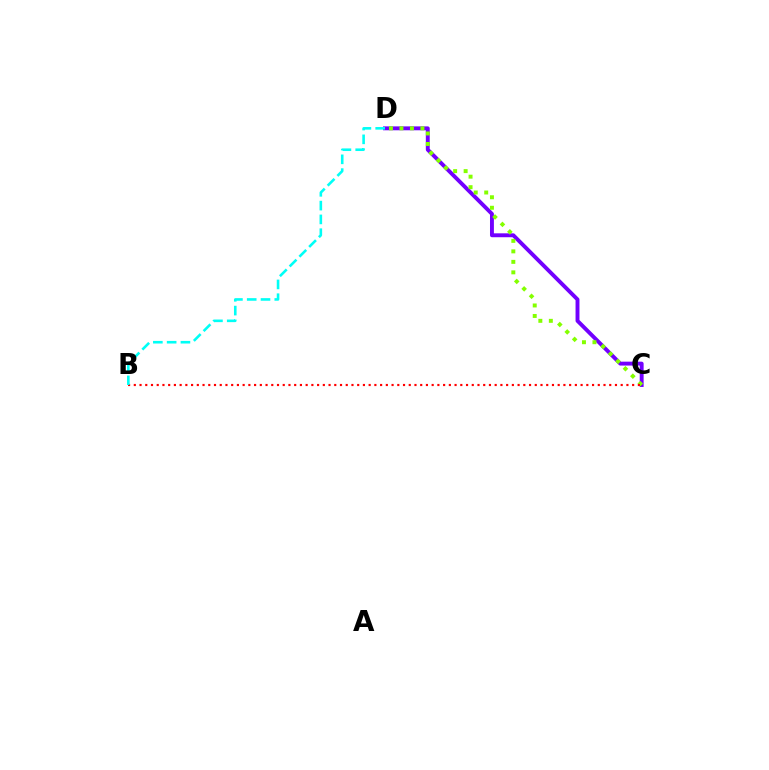{('C', 'D'): [{'color': '#7200ff', 'line_style': 'solid', 'thickness': 2.81}, {'color': '#84ff00', 'line_style': 'dotted', 'thickness': 2.85}], ('B', 'C'): [{'color': '#ff0000', 'line_style': 'dotted', 'thickness': 1.56}], ('B', 'D'): [{'color': '#00fff6', 'line_style': 'dashed', 'thickness': 1.87}]}